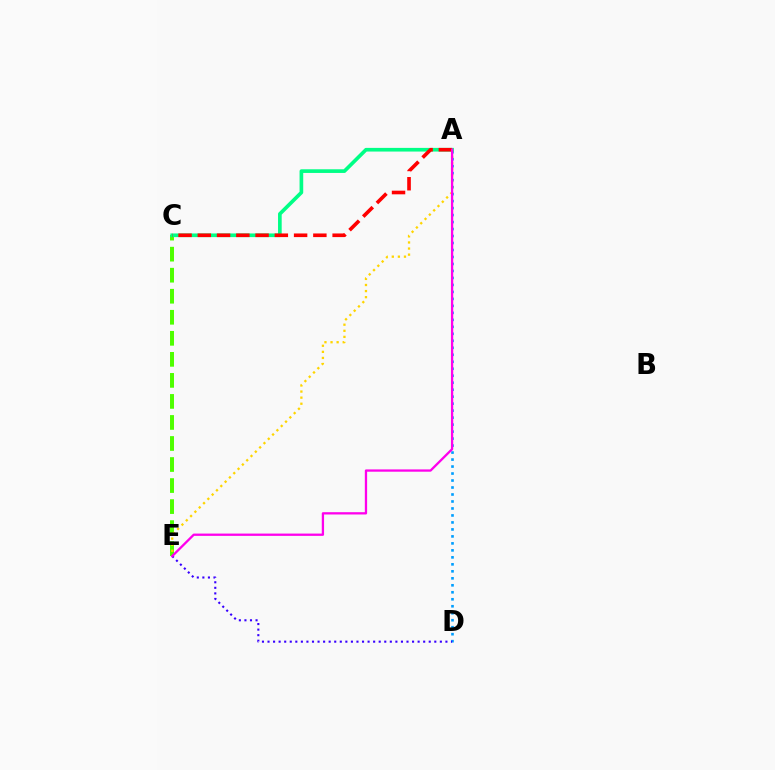{('A', 'D'): [{'color': '#009eff', 'line_style': 'dotted', 'thickness': 1.9}], ('C', 'E'): [{'color': '#4fff00', 'line_style': 'dashed', 'thickness': 2.86}], ('A', 'E'): [{'color': '#ffd500', 'line_style': 'dotted', 'thickness': 1.65}, {'color': '#ff00ed', 'line_style': 'solid', 'thickness': 1.65}], ('D', 'E'): [{'color': '#3700ff', 'line_style': 'dotted', 'thickness': 1.51}], ('A', 'C'): [{'color': '#00ff86', 'line_style': 'solid', 'thickness': 2.64}, {'color': '#ff0000', 'line_style': 'dashed', 'thickness': 2.62}]}